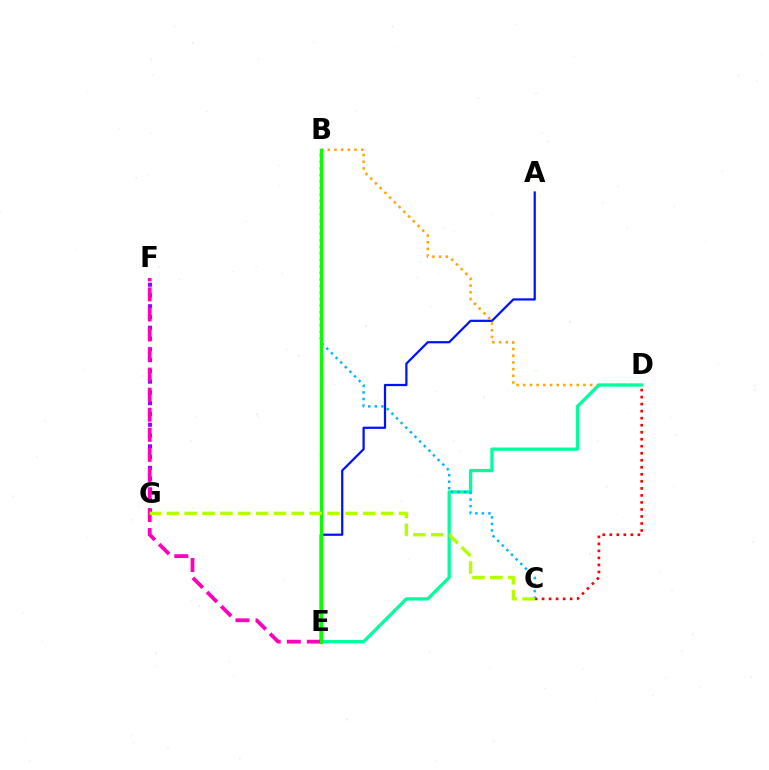{('C', 'D'): [{'color': '#ff0000', 'line_style': 'dotted', 'thickness': 1.91}], ('F', 'G'): [{'color': '#9b00ff', 'line_style': 'dotted', 'thickness': 2.93}], ('B', 'D'): [{'color': '#ffa500', 'line_style': 'dotted', 'thickness': 1.82}], ('A', 'E'): [{'color': '#0010ff', 'line_style': 'solid', 'thickness': 1.6}], ('D', 'E'): [{'color': '#00ff9d', 'line_style': 'solid', 'thickness': 2.37}], ('B', 'C'): [{'color': '#00b5ff', 'line_style': 'dotted', 'thickness': 1.78}], ('E', 'F'): [{'color': '#ff00bd', 'line_style': 'dashed', 'thickness': 2.72}], ('B', 'E'): [{'color': '#08ff00', 'line_style': 'solid', 'thickness': 2.39}], ('C', 'G'): [{'color': '#b3ff00', 'line_style': 'dashed', 'thickness': 2.43}]}